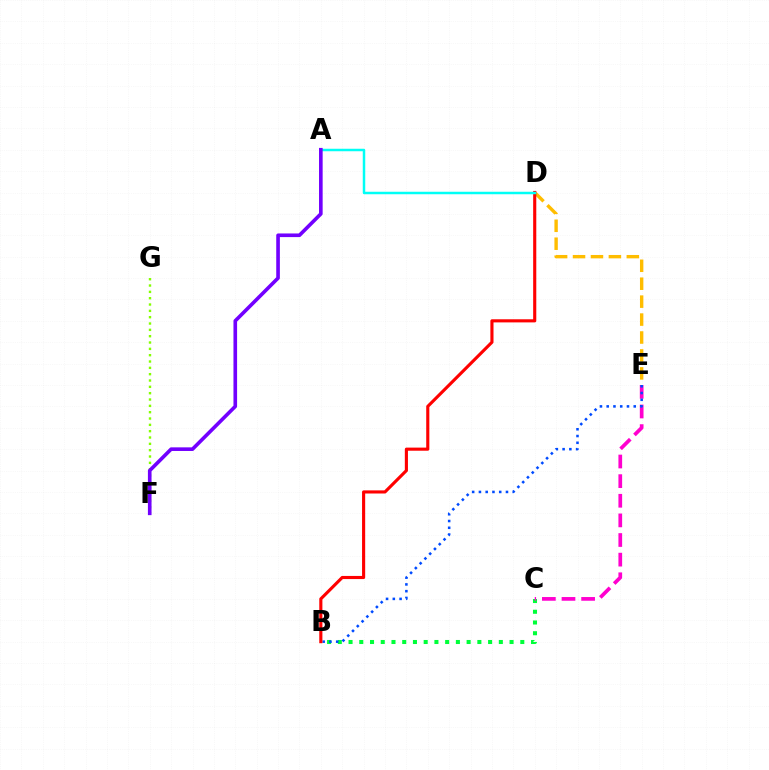{('B', 'C'): [{'color': '#00ff39', 'line_style': 'dotted', 'thickness': 2.92}], ('C', 'E'): [{'color': '#ff00cf', 'line_style': 'dashed', 'thickness': 2.67}], ('D', 'E'): [{'color': '#ffbd00', 'line_style': 'dashed', 'thickness': 2.44}], ('B', 'E'): [{'color': '#004bff', 'line_style': 'dotted', 'thickness': 1.84}], ('B', 'D'): [{'color': '#ff0000', 'line_style': 'solid', 'thickness': 2.25}], ('A', 'D'): [{'color': '#00fff6', 'line_style': 'solid', 'thickness': 1.79}], ('F', 'G'): [{'color': '#84ff00', 'line_style': 'dotted', 'thickness': 1.72}], ('A', 'F'): [{'color': '#7200ff', 'line_style': 'solid', 'thickness': 2.62}]}